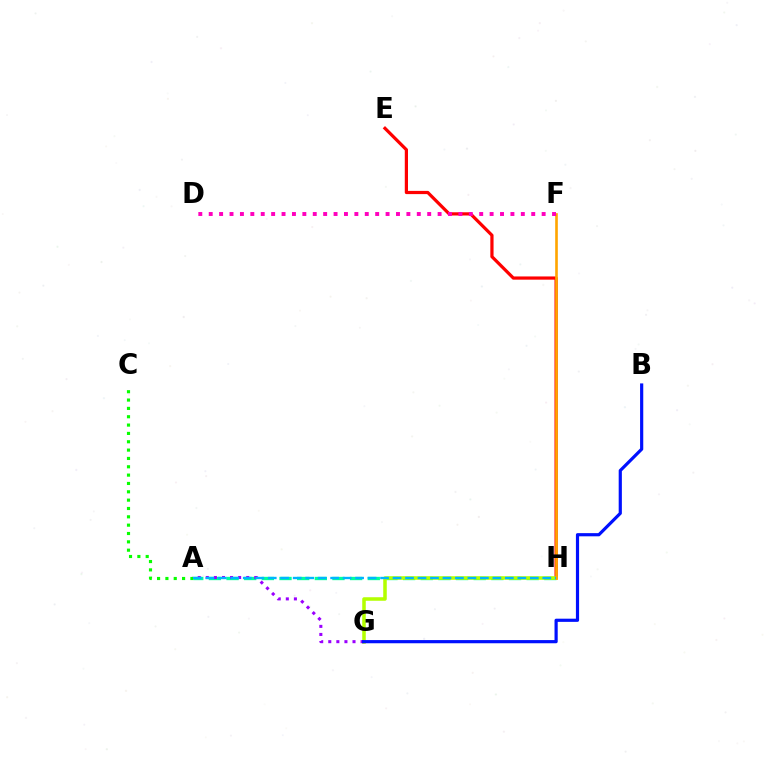{('A', 'H'): [{'color': '#00ff9d', 'line_style': 'dashed', 'thickness': 2.4}, {'color': '#00b5ff', 'line_style': 'dashed', 'thickness': 1.7}], ('E', 'H'): [{'color': '#ff0000', 'line_style': 'solid', 'thickness': 2.32}], ('G', 'H'): [{'color': '#b3ff00', 'line_style': 'solid', 'thickness': 2.54}], ('A', 'G'): [{'color': '#9b00ff', 'line_style': 'dotted', 'thickness': 2.19}], ('A', 'C'): [{'color': '#08ff00', 'line_style': 'dotted', 'thickness': 2.27}], ('F', 'H'): [{'color': '#ffa500', 'line_style': 'solid', 'thickness': 1.9}], ('B', 'G'): [{'color': '#0010ff', 'line_style': 'solid', 'thickness': 2.29}], ('D', 'F'): [{'color': '#ff00bd', 'line_style': 'dotted', 'thickness': 2.83}]}